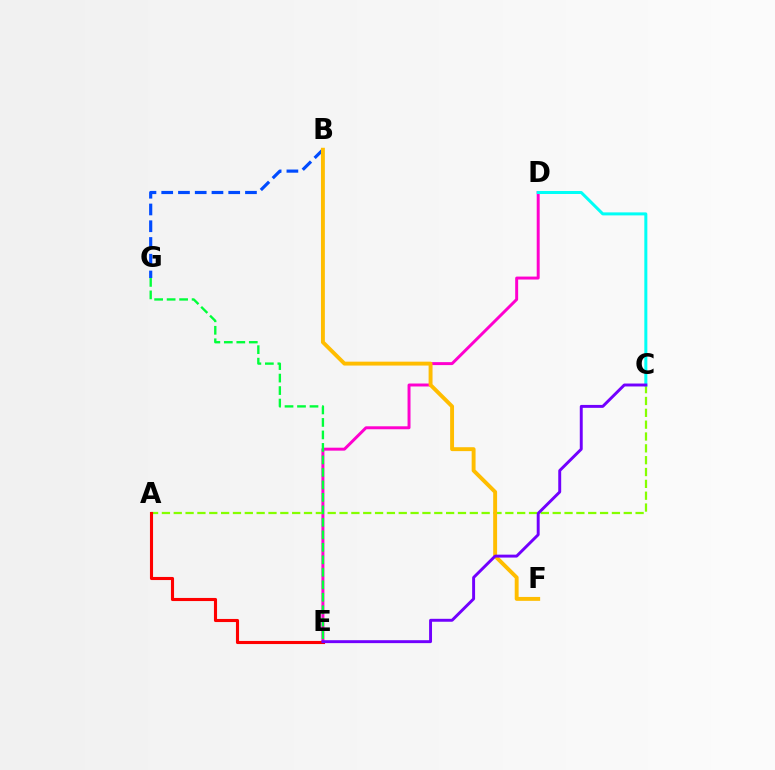{('D', 'E'): [{'color': '#ff00cf', 'line_style': 'solid', 'thickness': 2.13}], ('B', 'G'): [{'color': '#004bff', 'line_style': 'dashed', 'thickness': 2.28}], ('A', 'C'): [{'color': '#84ff00', 'line_style': 'dashed', 'thickness': 1.61}], ('C', 'D'): [{'color': '#00fff6', 'line_style': 'solid', 'thickness': 2.17}], ('A', 'E'): [{'color': '#ff0000', 'line_style': 'solid', 'thickness': 2.24}], ('E', 'G'): [{'color': '#00ff39', 'line_style': 'dashed', 'thickness': 1.7}], ('B', 'F'): [{'color': '#ffbd00', 'line_style': 'solid', 'thickness': 2.81}], ('C', 'E'): [{'color': '#7200ff', 'line_style': 'solid', 'thickness': 2.11}]}